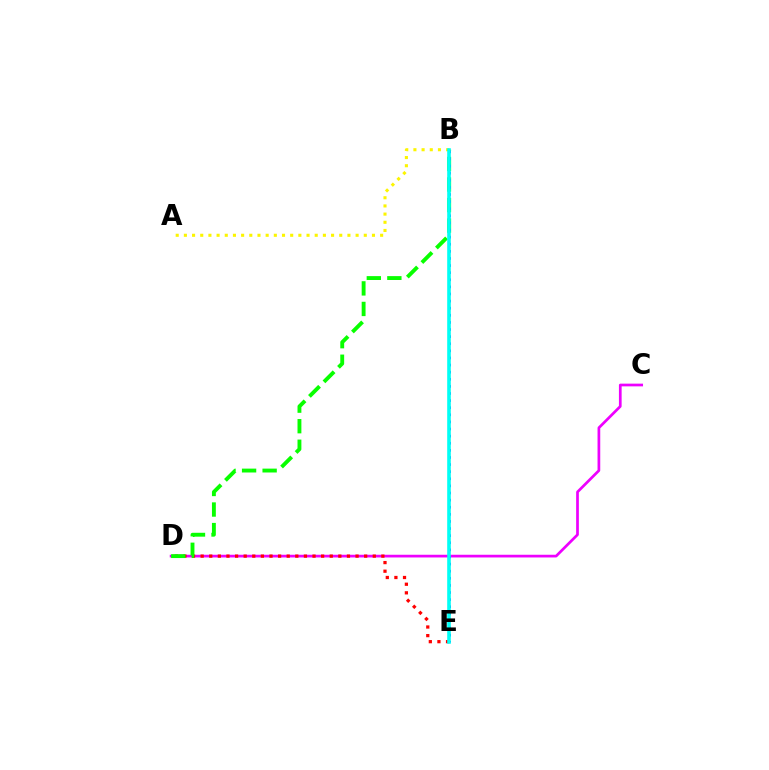{('C', 'D'): [{'color': '#ee00ff', 'line_style': 'solid', 'thickness': 1.95}], ('A', 'B'): [{'color': '#fcf500', 'line_style': 'dotted', 'thickness': 2.22}], ('D', 'E'): [{'color': '#ff0000', 'line_style': 'dotted', 'thickness': 2.34}], ('B', 'D'): [{'color': '#08ff00', 'line_style': 'dashed', 'thickness': 2.79}], ('B', 'E'): [{'color': '#0010ff', 'line_style': 'dotted', 'thickness': 1.93}, {'color': '#00fff6', 'line_style': 'solid', 'thickness': 2.59}]}